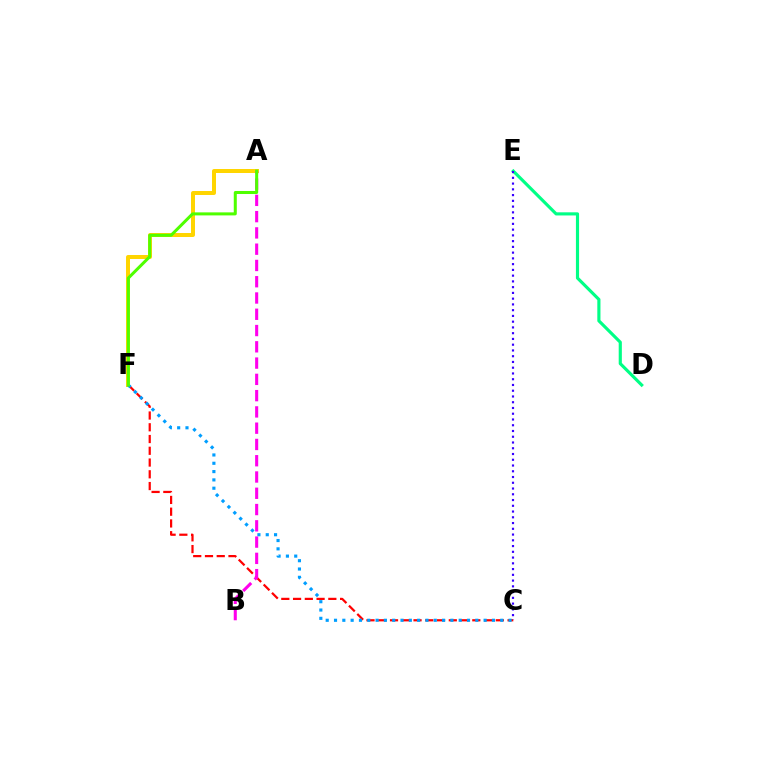{('C', 'F'): [{'color': '#ff0000', 'line_style': 'dashed', 'thickness': 1.6}, {'color': '#009eff', 'line_style': 'dotted', 'thickness': 2.26}], ('A', 'F'): [{'color': '#ffd500', 'line_style': 'solid', 'thickness': 2.87}, {'color': '#4fff00', 'line_style': 'solid', 'thickness': 2.18}], ('D', 'E'): [{'color': '#00ff86', 'line_style': 'solid', 'thickness': 2.27}], ('C', 'E'): [{'color': '#3700ff', 'line_style': 'dotted', 'thickness': 1.56}], ('A', 'B'): [{'color': '#ff00ed', 'line_style': 'dashed', 'thickness': 2.21}]}